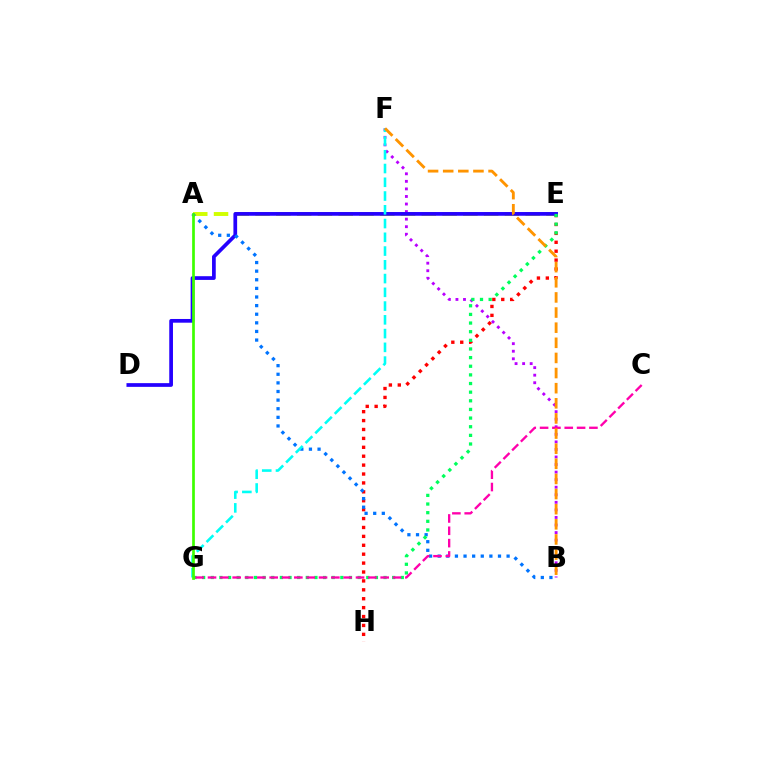{('B', 'F'): [{'color': '#b900ff', 'line_style': 'dotted', 'thickness': 2.05}, {'color': '#ff9400', 'line_style': 'dashed', 'thickness': 2.05}], ('E', 'H'): [{'color': '#ff0000', 'line_style': 'dotted', 'thickness': 2.42}], ('A', 'E'): [{'color': '#d1ff00', 'line_style': 'dashed', 'thickness': 2.82}], ('D', 'E'): [{'color': '#2500ff', 'line_style': 'solid', 'thickness': 2.68}], ('A', 'B'): [{'color': '#0074ff', 'line_style': 'dotted', 'thickness': 2.34}], ('F', 'G'): [{'color': '#00fff6', 'line_style': 'dashed', 'thickness': 1.87}], ('E', 'G'): [{'color': '#00ff5c', 'line_style': 'dotted', 'thickness': 2.35}], ('C', 'G'): [{'color': '#ff00ac', 'line_style': 'dashed', 'thickness': 1.68}], ('A', 'G'): [{'color': '#3dff00', 'line_style': 'solid', 'thickness': 1.94}]}